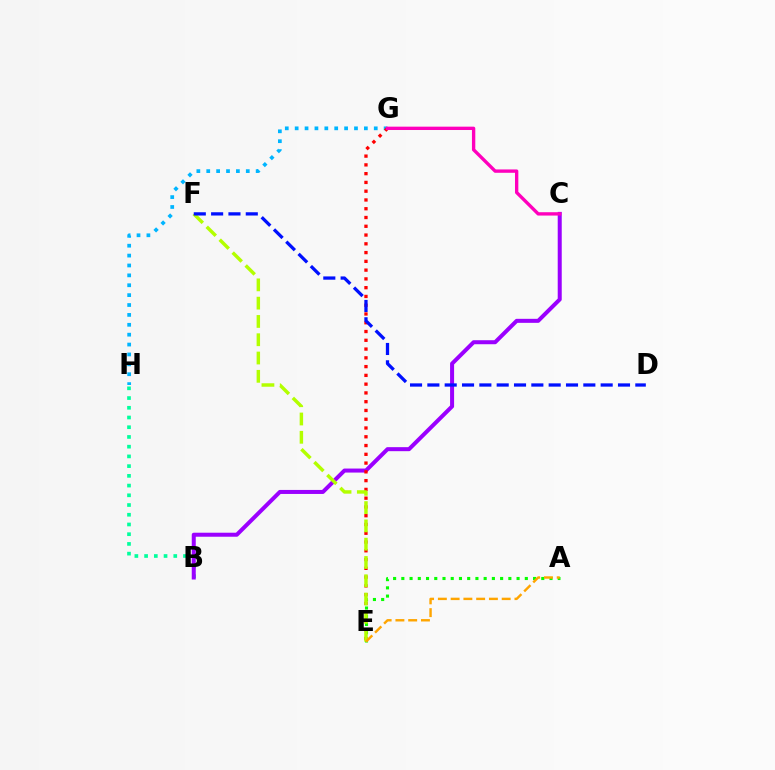{('B', 'H'): [{'color': '#00ff9d', 'line_style': 'dotted', 'thickness': 2.64}], ('B', 'C'): [{'color': '#9b00ff', 'line_style': 'solid', 'thickness': 2.89}], ('G', 'H'): [{'color': '#00b5ff', 'line_style': 'dotted', 'thickness': 2.69}], ('E', 'G'): [{'color': '#ff0000', 'line_style': 'dotted', 'thickness': 2.38}], ('A', 'E'): [{'color': '#08ff00', 'line_style': 'dotted', 'thickness': 2.24}, {'color': '#ffa500', 'line_style': 'dashed', 'thickness': 1.73}], ('E', 'F'): [{'color': '#b3ff00', 'line_style': 'dashed', 'thickness': 2.48}], ('D', 'F'): [{'color': '#0010ff', 'line_style': 'dashed', 'thickness': 2.35}], ('C', 'G'): [{'color': '#ff00bd', 'line_style': 'solid', 'thickness': 2.41}]}